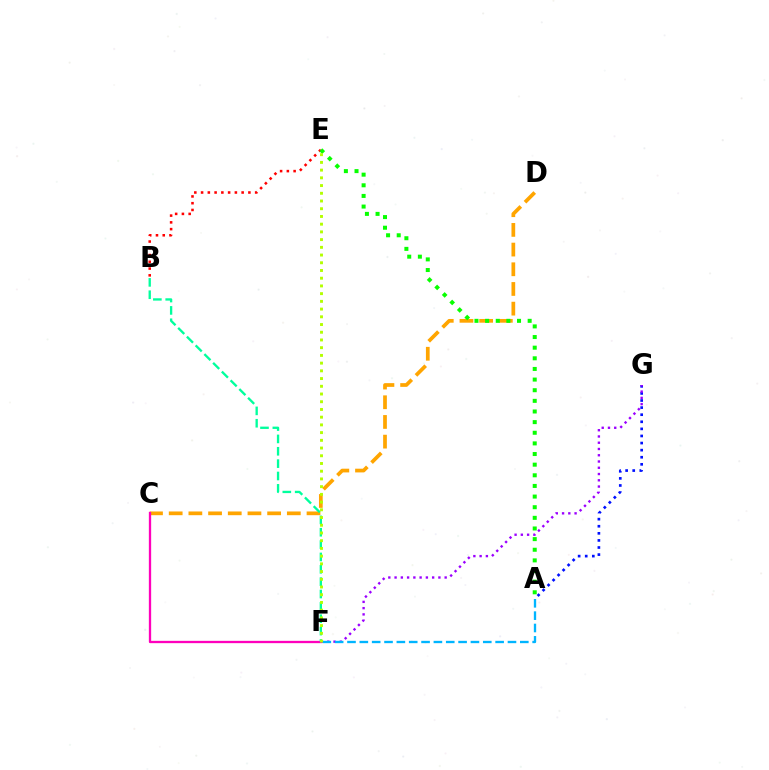{('C', 'D'): [{'color': '#ffa500', 'line_style': 'dashed', 'thickness': 2.67}], ('A', 'G'): [{'color': '#0010ff', 'line_style': 'dotted', 'thickness': 1.93}], ('F', 'G'): [{'color': '#9b00ff', 'line_style': 'dotted', 'thickness': 1.7}], ('B', 'E'): [{'color': '#ff0000', 'line_style': 'dotted', 'thickness': 1.84}], ('C', 'F'): [{'color': '#ff00bd', 'line_style': 'solid', 'thickness': 1.66}], ('B', 'F'): [{'color': '#00ff9d', 'line_style': 'dashed', 'thickness': 1.68}], ('A', 'F'): [{'color': '#00b5ff', 'line_style': 'dashed', 'thickness': 1.68}], ('A', 'E'): [{'color': '#08ff00', 'line_style': 'dotted', 'thickness': 2.89}], ('E', 'F'): [{'color': '#b3ff00', 'line_style': 'dotted', 'thickness': 2.1}]}